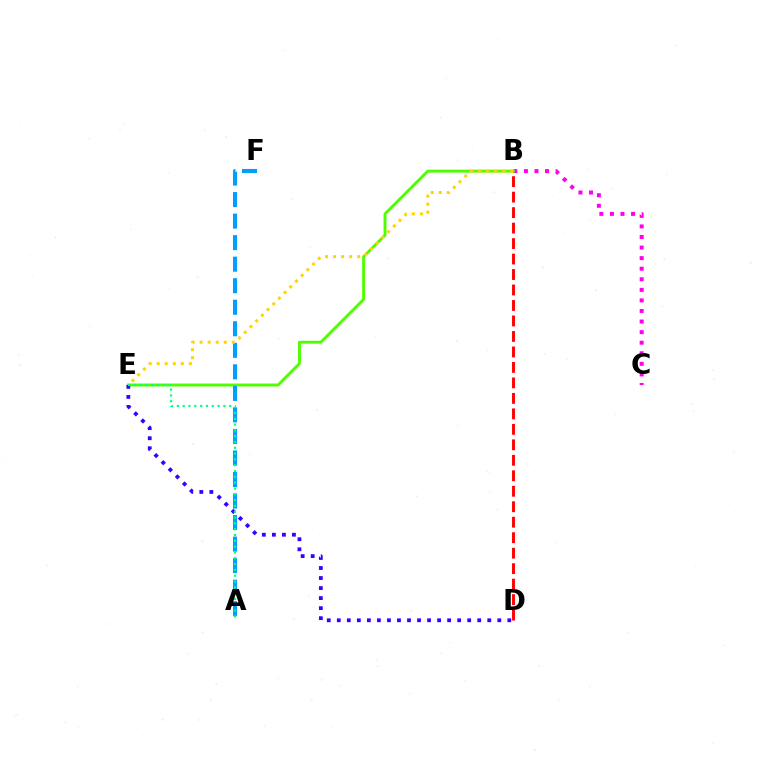{('B', 'C'): [{'color': '#ff00ed', 'line_style': 'dotted', 'thickness': 2.87}], ('B', 'E'): [{'color': '#4fff00', 'line_style': 'solid', 'thickness': 2.1}, {'color': '#ffd500', 'line_style': 'dotted', 'thickness': 2.19}], ('A', 'F'): [{'color': '#009eff', 'line_style': 'dashed', 'thickness': 2.93}], ('D', 'E'): [{'color': '#3700ff', 'line_style': 'dotted', 'thickness': 2.73}], ('A', 'E'): [{'color': '#00ff86', 'line_style': 'dotted', 'thickness': 1.58}], ('B', 'D'): [{'color': '#ff0000', 'line_style': 'dashed', 'thickness': 2.1}]}